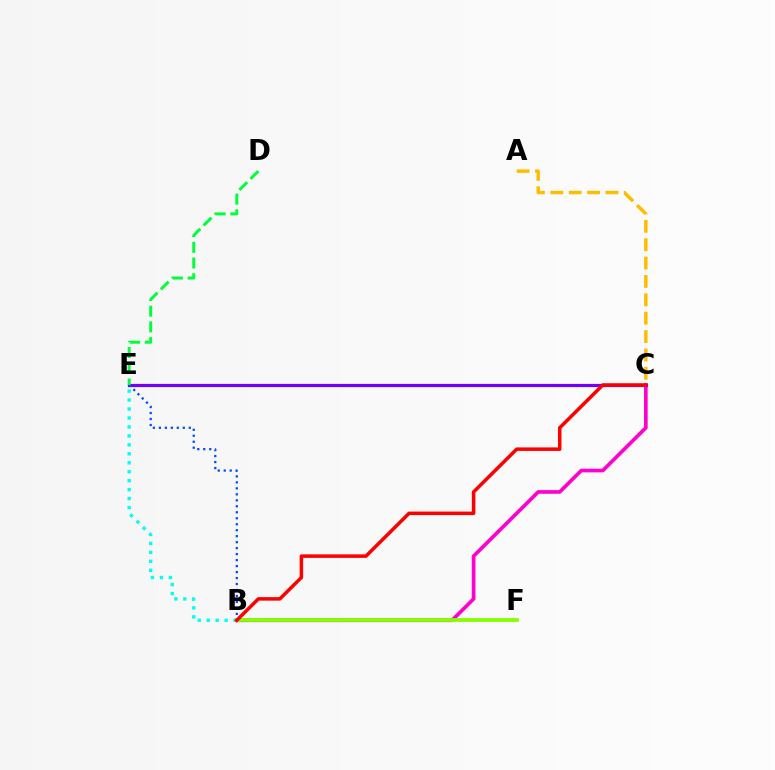{('B', 'C'): [{'color': '#ff00cf', 'line_style': 'solid', 'thickness': 2.64}, {'color': '#ff0000', 'line_style': 'solid', 'thickness': 2.53}], ('B', 'E'): [{'color': '#00fff6', 'line_style': 'dotted', 'thickness': 2.43}, {'color': '#004bff', 'line_style': 'dotted', 'thickness': 1.62}], ('C', 'E'): [{'color': '#7200ff', 'line_style': 'solid', 'thickness': 2.3}], ('B', 'F'): [{'color': '#84ff00', 'line_style': 'solid', 'thickness': 2.74}], ('A', 'C'): [{'color': '#ffbd00', 'line_style': 'dashed', 'thickness': 2.5}], ('D', 'E'): [{'color': '#00ff39', 'line_style': 'dashed', 'thickness': 2.14}]}